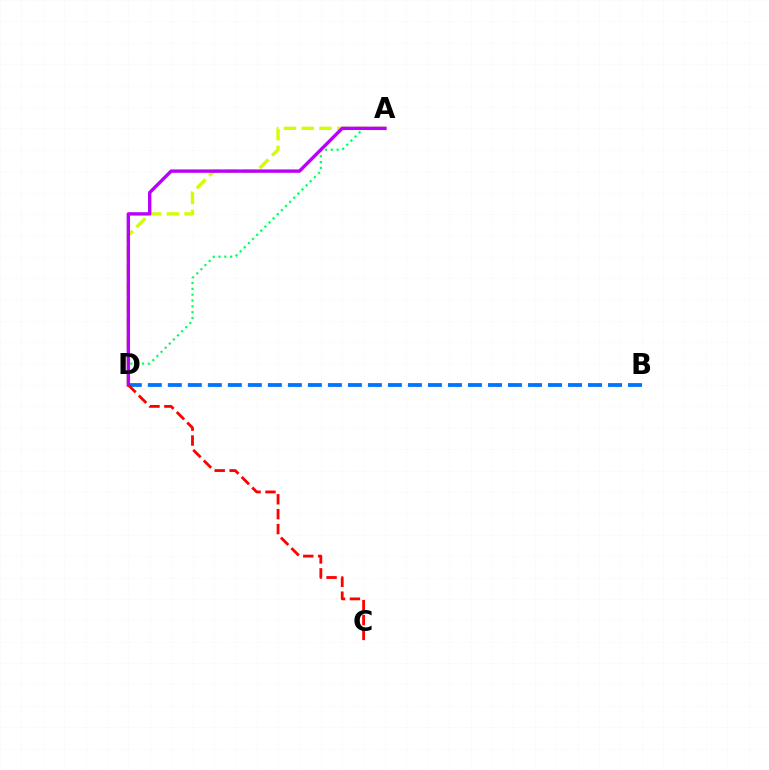{('A', 'D'): [{'color': '#00ff5c', 'line_style': 'dotted', 'thickness': 1.58}, {'color': '#d1ff00', 'line_style': 'dashed', 'thickness': 2.41}, {'color': '#b900ff', 'line_style': 'solid', 'thickness': 2.44}], ('B', 'D'): [{'color': '#0074ff', 'line_style': 'dashed', 'thickness': 2.72}], ('C', 'D'): [{'color': '#ff0000', 'line_style': 'dashed', 'thickness': 2.02}]}